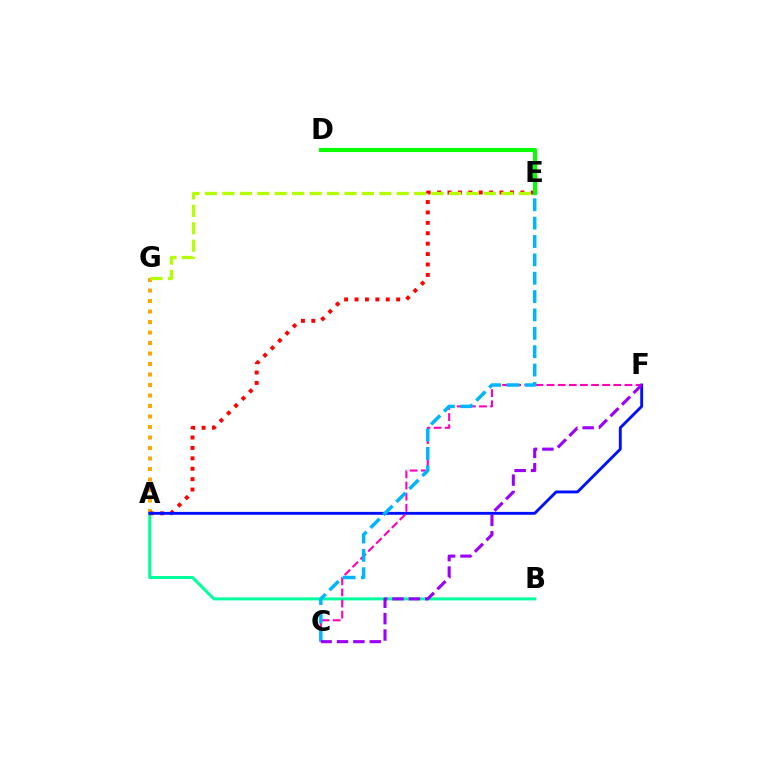{('A', 'G'): [{'color': '#ffa500', 'line_style': 'dotted', 'thickness': 2.85}], ('A', 'B'): [{'color': '#00ff9d', 'line_style': 'solid', 'thickness': 2.15}], ('A', 'E'): [{'color': '#ff0000', 'line_style': 'dotted', 'thickness': 2.83}], ('A', 'F'): [{'color': '#0010ff', 'line_style': 'solid', 'thickness': 2.07}], ('E', 'G'): [{'color': '#b3ff00', 'line_style': 'dashed', 'thickness': 2.37}], ('C', 'F'): [{'color': '#ff00bd', 'line_style': 'dashed', 'thickness': 1.51}, {'color': '#9b00ff', 'line_style': 'dashed', 'thickness': 2.22}], ('D', 'E'): [{'color': '#08ff00', 'line_style': 'solid', 'thickness': 2.94}], ('C', 'E'): [{'color': '#00b5ff', 'line_style': 'dashed', 'thickness': 2.49}]}